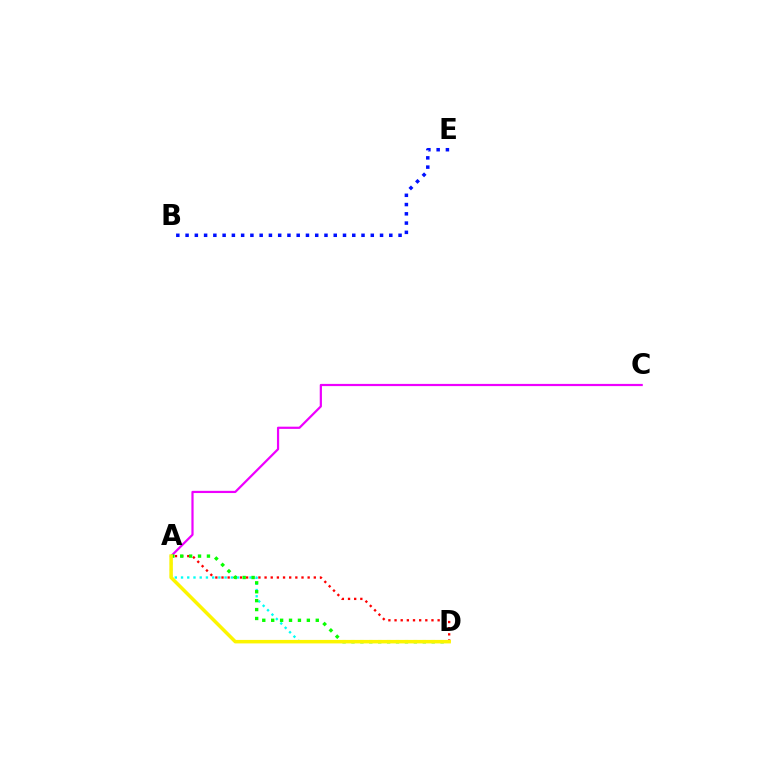{('A', 'C'): [{'color': '#ee00ff', 'line_style': 'solid', 'thickness': 1.59}], ('A', 'D'): [{'color': '#ff0000', 'line_style': 'dotted', 'thickness': 1.67}, {'color': '#00fff6', 'line_style': 'dotted', 'thickness': 1.69}, {'color': '#08ff00', 'line_style': 'dotted', 'thickness': 2.42}, {'color': '#fcf500', 'line_style': 'solid', 'thickness': 2.52}], ('B', 'E'): [{'color': '#0010ff', 'line_style': 'dotted', 'thickness': 2.52}]}